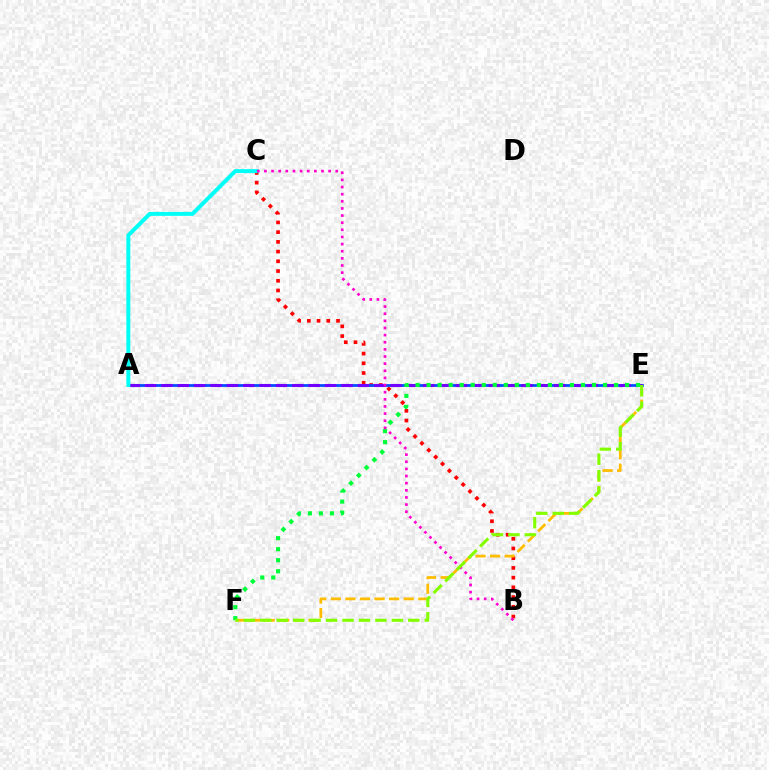{('B', 'C'): [{'color': '#ff0000', 'line_style': 'dotted', 'thickness': 2.64}, {'color': '#ff00cf', 'line_style': 'dotted', 'thickness': 1.94}], ('E', 'F'): [{'color': '#ffbd00', 'line_style': 'dashed', 'thickness': 1.98}, {'color': '#00ff39', 'line_style': 'dotted', 'thickness': 3.0}, {'color': '#84ff00', 'line_style': 'dashed', 'thickness': 2.23}], ('A', 'E'): [{'color': '#004bff', 'line_style': 'solid', 'thickness': 1.96}, {'color': '#7200ff', 'line_style': 'dashed', 'thickness': 2.22}], ('A', 'C'): [{'color': '#00fff6', 'line_style': 'solid', 'thickness': 2.85}]}